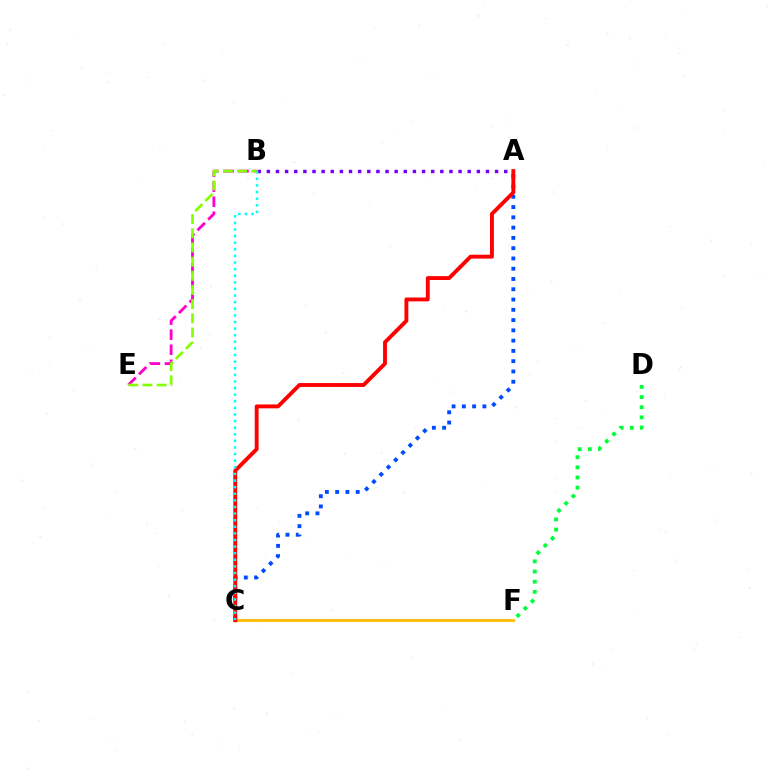{('A', 'C'): [{'color': '#004bff', 'line_style': 'dotted', 'thickness': 2.79}, {'color': '#ff0000', 'line_style': 'solid', 'thickness': 2.8}], ('A', 'B'): [{'color': '#7200ff', 'line_style': 'dotted', 'thickness': 2.48}], ('C', 'F'): [{'color': '#ffbd00', 'line_style': 'solid', 'thickness': 2.04}], ('B', 'E'): [{'color': '#ff00cf', 'line_style': 'dashed', 'thickness': 2.05}, {'color': '#84ff00', 'line_style': 'dashed', 'thickness': 1.93}], ('B', 'C'): [{'color': '#00fff6', 'line_style': 'dotted', 'thickness': 1.79}], ('D', 'F'): [{'color': '#00ff39', 'line_style': 'dotted', 'thickness': 2.76}]}